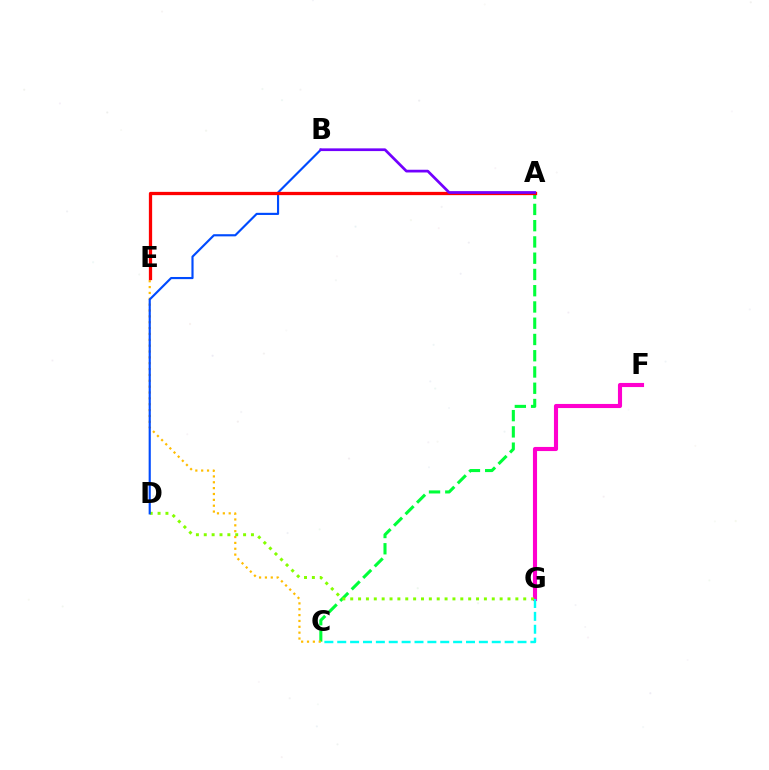{('F', 'G'): [{'color': '#ff00cf', 'line_style': 'solid', 'thickness': 2.96}], ('A', 'C'): [{'color': '#00ff39', 'line_style': 'dashed', 'thickness': 2.21}], ('D', 'G'): [{'color': '#84ff00', 'line_style': 'dotted', 'thickness': 2.14}], ('C', 'E'): [{'color': '#ffbd00', 'line_style': 'dotted', 'thickness': 1.59}], ('B', 'D'): [{'color': '#004bff', 'line_style': 'solid', 'thickness': 1.55}], ('A', 'E'): [{'color': '#ff0000', 'line_style': 'solid', 'thickness': 2.35}], ('A', 'B'): [{'color': '#7200ff', 'line_style': 'solid', 'thickness': 1.96}], ('C', 'G'): [{'color': '#00fff6', 'line_style': 'dashed', 'thickness': 1.75}]}